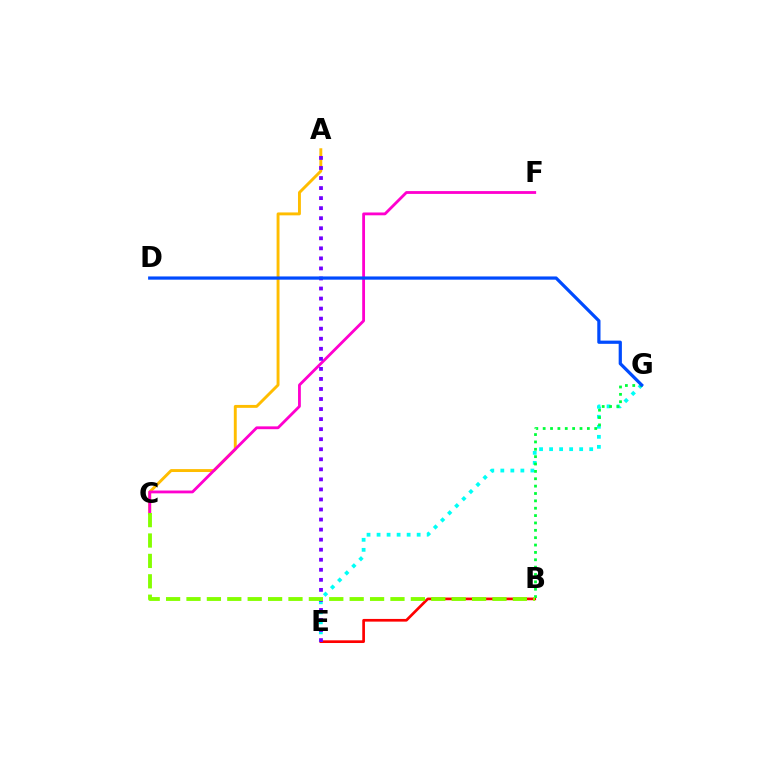{('B', 'E'): [{'color': '#ff0000', 'line_style': 'solid', 'thickness': 1.94}], ('E', 'G'): [{'color': '#00fff6', 'line_style': 'dotted', 'thickness': 2.72}], ('A', 'C'): [{'color': '#ffbd00', 'line_style': 'solid', 'thickness': 2.1}], ('C', 'F'): [{'color': '#ff00cf', 'line_style': 'solid', 'thickness': 2.03}], ('A', 'E'): [{'color': '#7200ff', 'line_style': 'dotted', 'thickness': 2.73}], ('B', 'G'): [{'color': '#00ff39', 'line_style': 'dotted', 'thickness': 2.0}], ('D', 'G'): [{'color': '#004bff', 'line_style': 'solid', 'thickness': 2.32}], ('B', 'C'): [{'color': '#84ff00', 'line_style': 'dashed', 'thickness': 2.77}]}